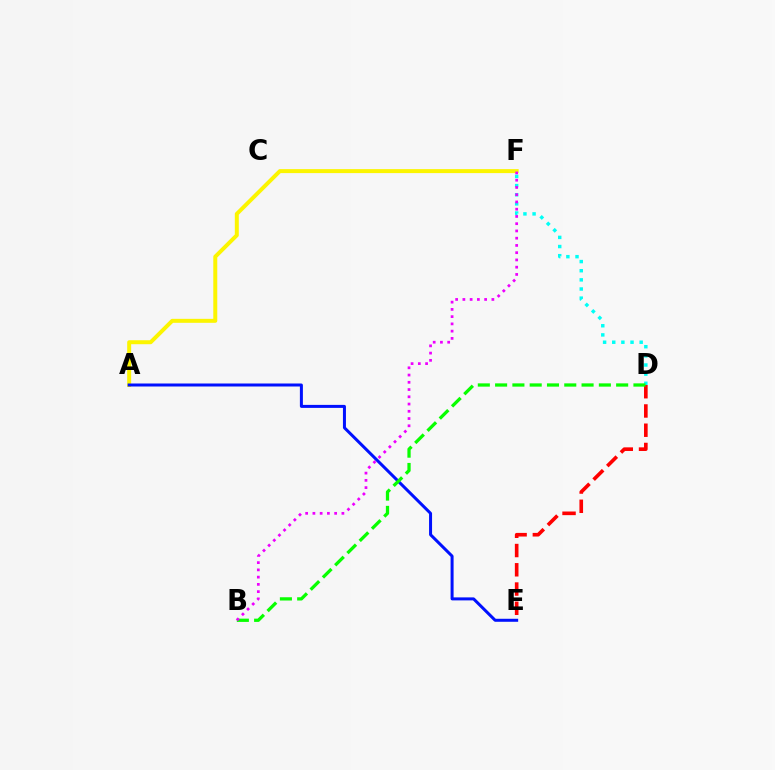{('D', 'F'): [{'color': '#00fff6', 'line_style': 'dotted', 'thickness': 2.48}], ('A', 'F'): [{'color': '#fcf500', 'line_style': 'solid', 'thickness': 2.86}], ('A', 'E'): [{'color': '#0010ff', 'line_style': 'solid', 'thickness': 2.16}], ('D', 'E'): [{'color': '#ff0000', 'line_style': 'dashed', 'thickness': 2.62}], ('B', 'D'): [{'color': '#08ff00', 'line_style': 'dashed', 'thickness': 2.35}], ('B', 'F'): [{'color': '#ee00ff', 'line_style': 'dotted', 'thickness': 1.97}]}